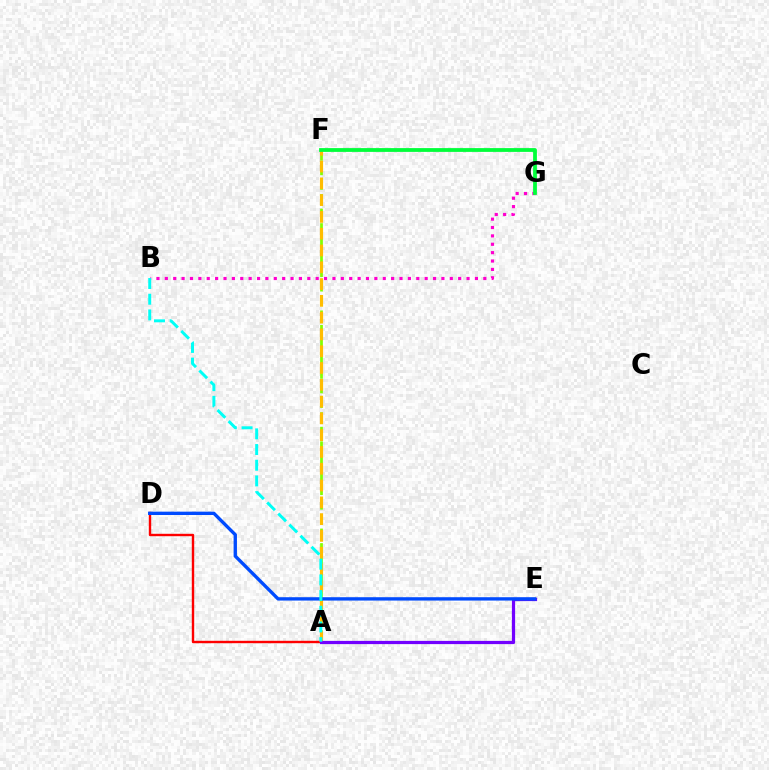{('B', 'G'): [{'color': '#ff00cf', 'line_style': 'dotted', 'thickness': 2.28}], ('A', 'D'): [{'color': '#ff0000', 'line_style': 'solid', 'thickness': 1.73}], ('A', 'F'): [{'color': '#84ff00', 'line_style': 'dashed', 'thickness': 1.98}, {'color': '#ffbd00', 'line_style': 'dashed', 'thickness': 2.28}], ('F', 'G'): [{'color': '#00ff39', 'line_style': 'solid', 'thickness': 2.73}], ('A', 'E'): [{'color': '#7200ff', 'line_style': 'solid', 'thickness': 2.32}], ('D', 'E'): [{'color': '#004bff', 'line_style': 'solid', 'thickness': 2.41}], ('A', 'B'): [{'color': '#00fff6', 'line_style': 'dashed', 'thickness': 2.13}]}